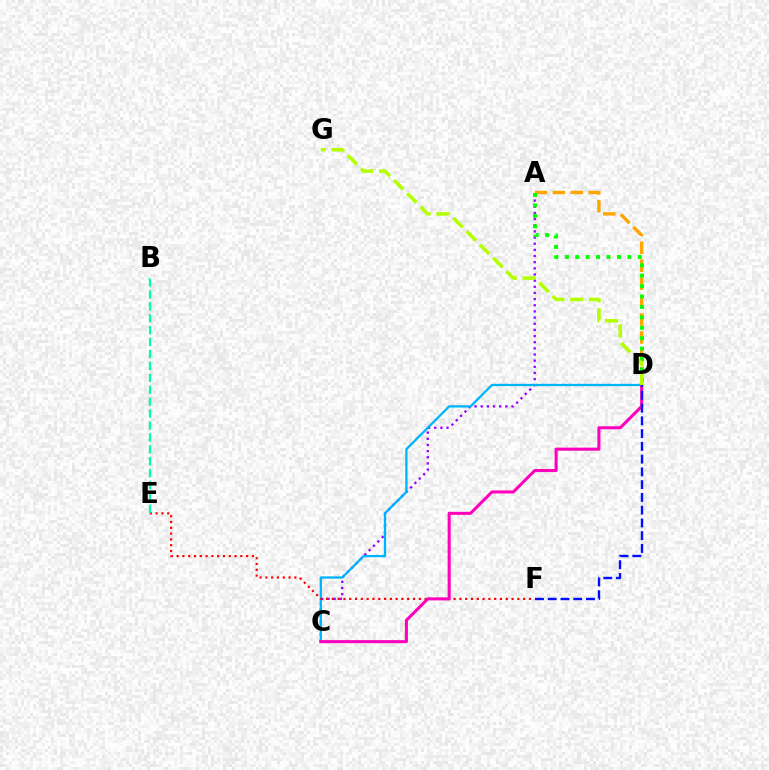{('A', 'D'): [{'color': '#ffa500', 'line_style': 'dashed', 'thickness': 2.44}, {'color': '#08ff00', 'line_style': 'dotted', 'thickness': 2.83}], ('A', 'C'): [{'color': '#9b00ff', 'line_style': 'dotted', 'thickness': 1.67}], ('C', 'D'): [{'color': '#00b5ff', 'line_style': 'solid', 'thickness': 1.65}, {'color': '#ff00bd', 'line_style': 'solid', 'thickness': 2.2}], ('E', 'F'): [{'color': '#ff0000', 'line_style': 'dotted', 'thickness': 1.58}], ('D', 'F'): [{'color': '#0010ff', 'line_style': 'dashed', 'thickness': 1.73}], ('D', 'G'): [{'color': '#b3ff00', 'line_style': 'dashed', 'thickness': 2.55}], ('B', 'E'): [{'color': '#00ff9d', 'line_style': 'dashed', 'thickness': 1.62}]}